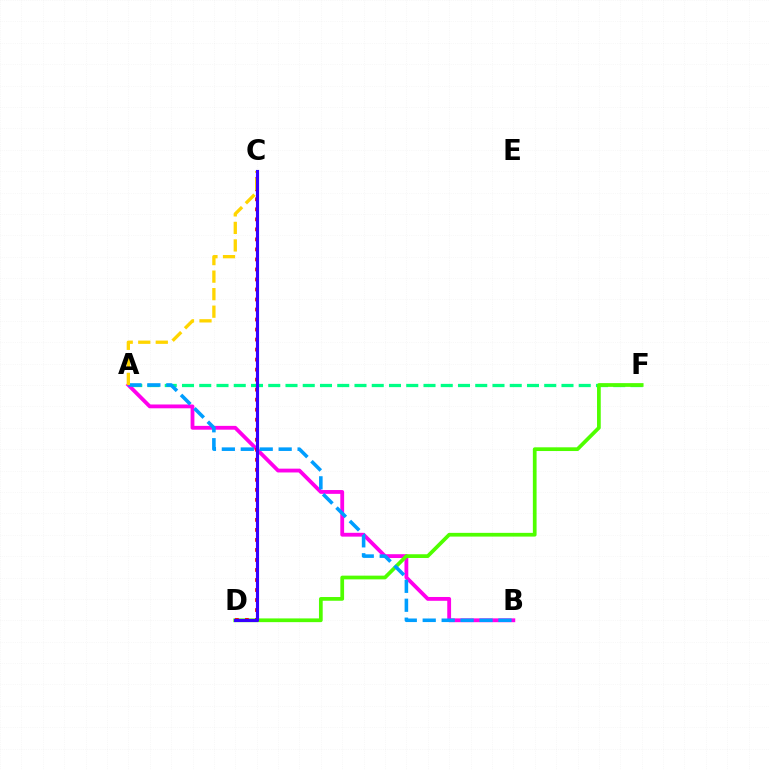{('A', 'F'): [{'color': '#00ff86', 'line_style': 'dashed', 'thickness': 2.34}], ('A', 'B'): [{'color': '#ff00ed', 'line_style': 'solid', 'thickness': 2.75}, {'color': '#009eff', 'line_style': 'dashed', 'thickness': 2.57}], ('D', 'F'): [{'color': '#4fff00', 'line_style': 'solid', 'thickness': 2.68}], ('C', 'D'): [{'color': '#ff0000', 'line_style': 'dotted', 'thickness': 2.72}, {'color': '#3700ff', 'line_style': 'solid', 'thickness': 2.26}], ('A', 'C'): [{'color': '#ffd500', 'line_style': 'dashed', 'thickness': 2.38}]}